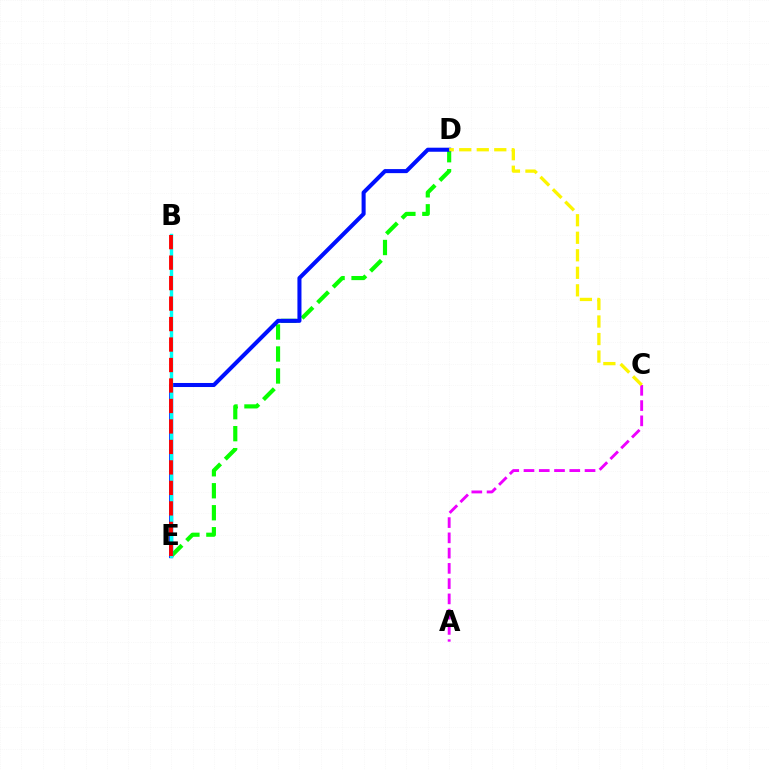{('D', 'E'): [{'color': '#08ff00', 'line_style': 'dashed', 'thickness': 2.99}, {'color': '#0010ff', 'line_style': 'solid', 'thickness': 2.92}], ('A', 'C'): [{'color': '#ee00ff', 'line_style': 'dashed', 'thickness': 2.07}], ('B', 'E'): [{'color': '#00fff6', 'line_style': 'solid', 'thickness': 2.46}, {'color': '#ff0000', 'line_style': 'dashed', 'thickness': 2.78}], ('C', 'D'): [{'color': '#fcf500', 'line_style': 'dashed', 'thickness': 2.38}]}